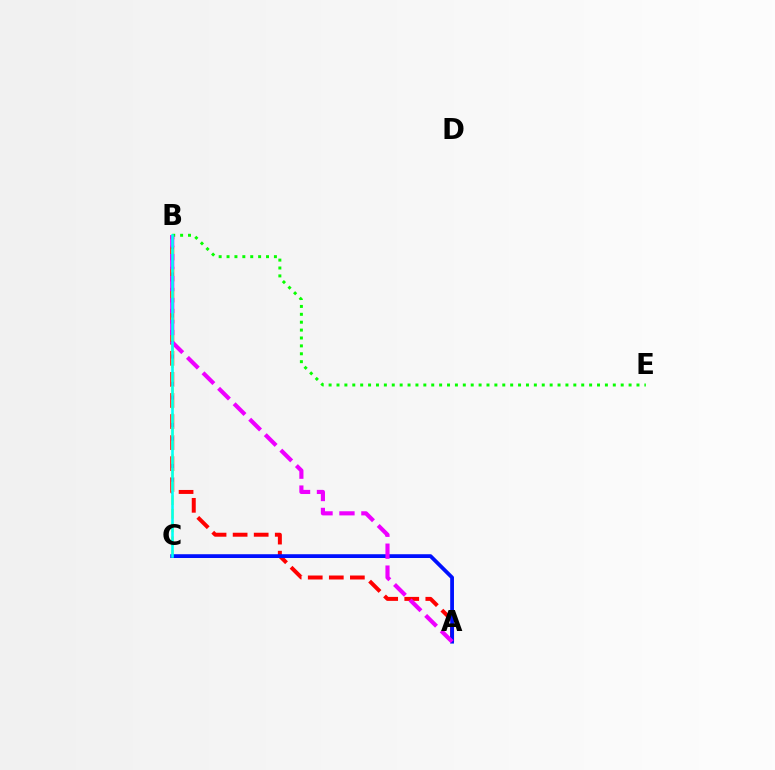{('A', 'B'): [{'color': '#ff0000', 'line_style': 'dashed', 'thickness': 2.86}, {'color': '#ee00ff', 'line_style': 'dashed', 'thickness': 2.98}], ('B', 'C'): [{'color': '#fcf500', 'line_style': 'dashed', 'thickness': 1.86}, {'color': '#00fff6', 'line_style': 'solid', 'thickness': 1.88}], ('B', 'E'): [{'color': '#08ff00', 'line_style': 'dotted', 'thickness': 2.14}], ('A', 'C'): [{'color': '#0010ff', 'line_style': 'solid', 'thickness': 2.72}]}